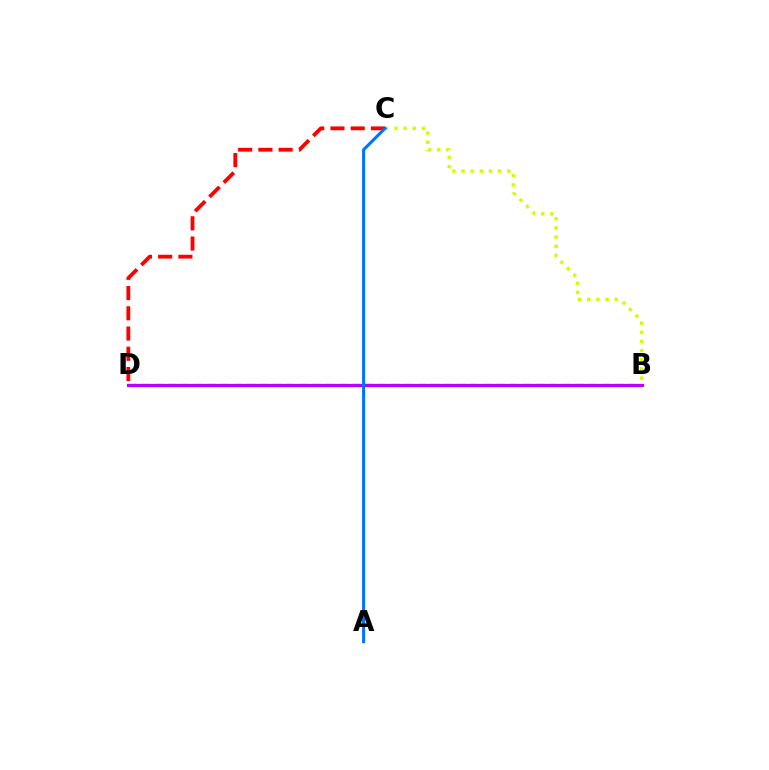{('B', 'C'): [{'color': '#d1ff00', 'line_style': 'dotted', 'thickness': 2.49}], ('C', 'D'): [{'color': '#ff0000', 'line_style': 'dashed', 'thickness': 2.75}], ('B', 'D'): [{'color': '#00ff5c', 'line_style': 'dashed', 'thickness': 1.79}, {'color': '#b900ff', 'line_style': 'solid', 'thickness': 2.28}], ('A', 'C'): [{'color': '#0074ff', 'line_style': 'solid', 'thickness': 2.2}]}